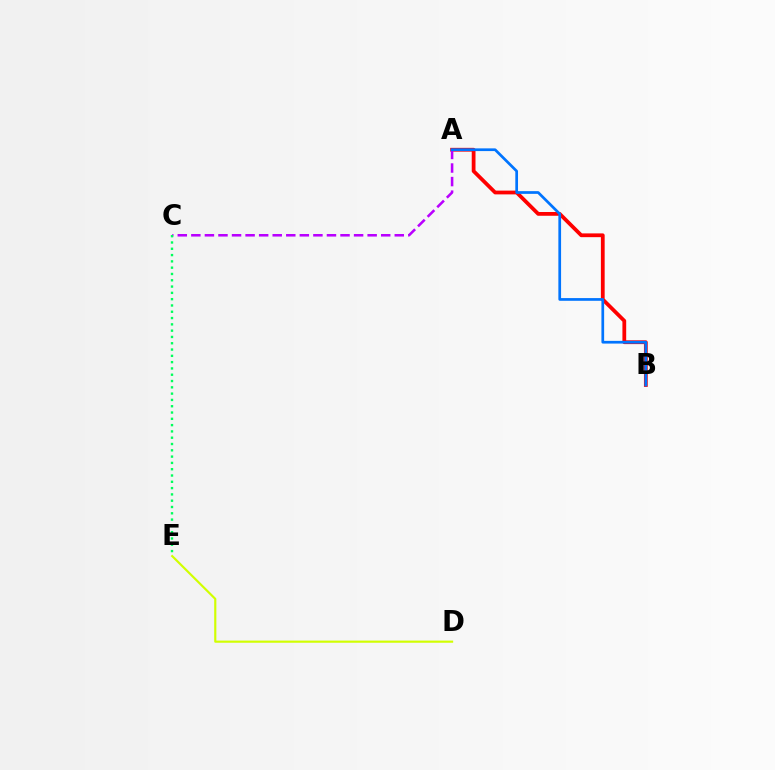{('A', 'B'): [{'color': '#ff0000', 'line_style': 'solid', 'thickness': 2.72}, {'color': '#0074ff', 'line_style': 'solid', 'thickness': 1.95}], ('A', 'C'): [{'color': '#b900ff', 'line_style': 'dashed', 'thickness': 1.84}], ('C', 'E'): [{'color': '#00ff5c', 'line_style': 'dotted', 'thickness': 1.71}], ('D', 'E'): [{'color': '#d1ff00', 'line_style': 'solid', 'thickness': 1.56}]}